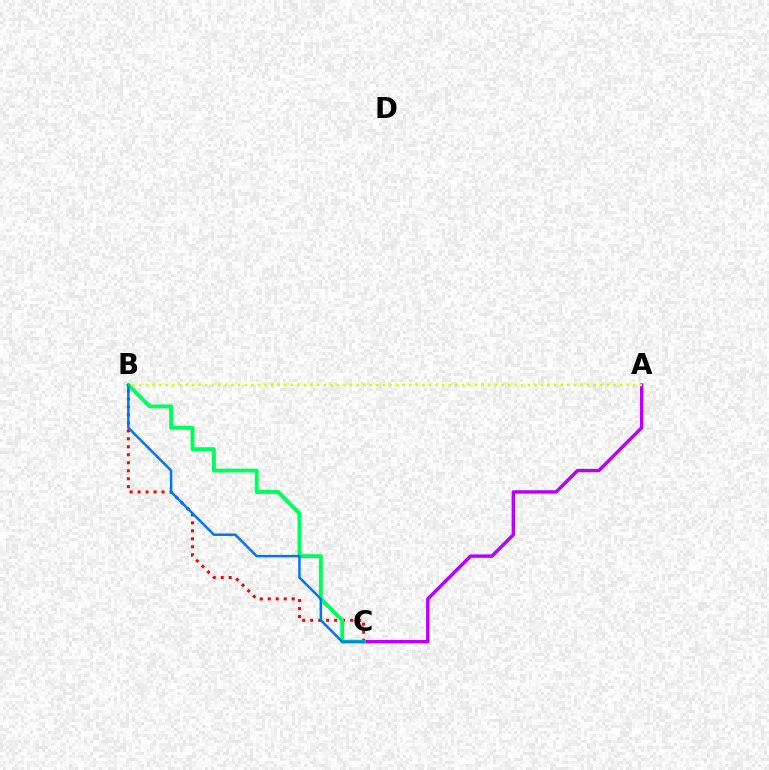{('A', 'C'): [{'color': '#b900ff', 'line_style': 'solid', 'thickness': 2.47}], ('B', 'C'): [{'color': '#ff0000', 'line_style': 'dotted', 'thickness': 2.17}, {'color': '#00ff5c', 'line_style': 'solid', 'thickness': 2.79}, {'color': '#0074ff', 'line_style': 'solid', 'thickness': 1.78}], ('A', 'B'): [{'color': '#d1ff00', 'line_style': 'dotted', 'thickness': 1.79}]}